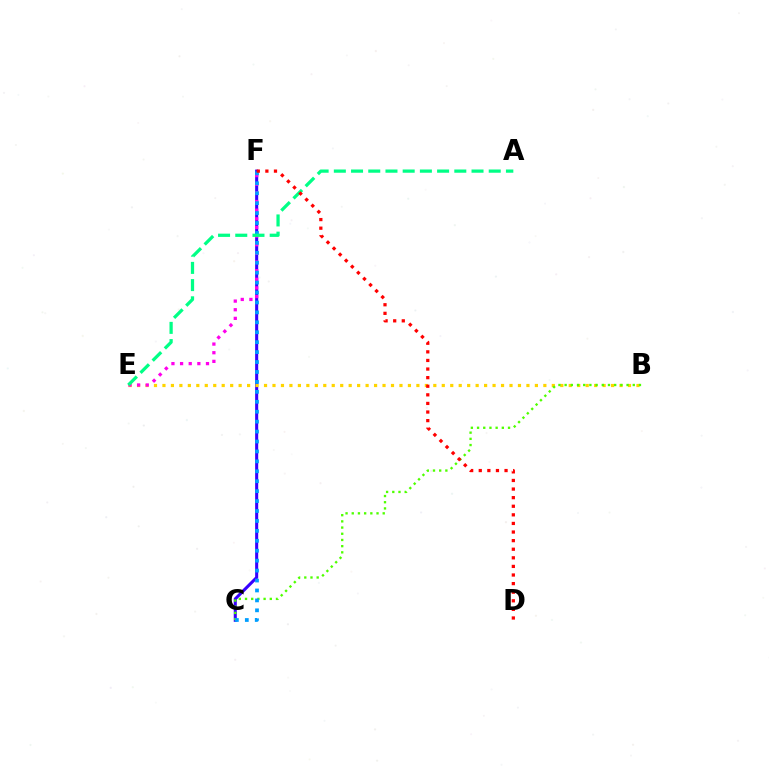{('C', 'F'): [{'color': '#3700ff', 'line_style': 'solid', 'thickness': 2.2}, {'color': '#009eff', 'line_style': 'dotted', 'thickness': 2.7}], ('B', 'E'): [{'color': '#ffd500', 'line_style': 'dotted', 'thickness': 2.3}], ('E', 'F'): [{'color': '#ff00ed', 'line_style': 'dotted', 'thickness': 2.35}], ('B', 'C'): [{'color': '#4fff00', 'line_style': 'dotted', 'thickness': 1.68}], ('A', 'E'): [{'color': '#00ff86', 'line_style': 'dashed', 'thickness': 2.34}], ('D', 'F'): [{'color': '#ff0000', 'line_style': 'dotted', 'thickness': 2.34}]}